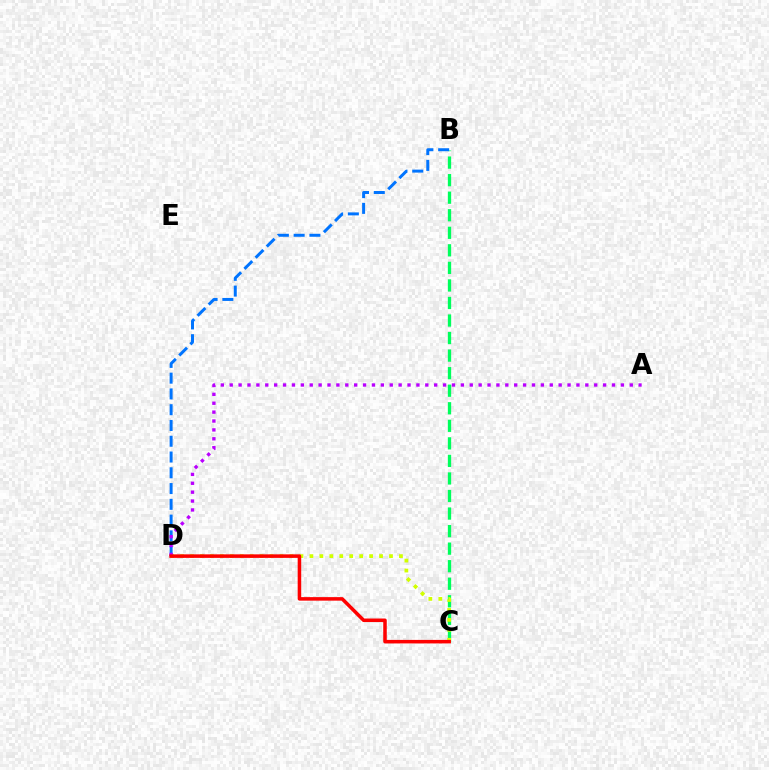{('B', 'C'): [{'color': '#00ff5c', 'line_style': 'dashed', 'thickness': 2.38}], ('B', 'D'): [{'color': '#0074ff', 'line_style': 'dashed', 'thickness': 2.14}], ('C', 'D'): [{'color': '#d1ff00', 'line_style': 'dotted', 'thickness': 2.7}, {'color': '#ff0000', 'line_style': 'solid', 'thickness': 2.54}], ('A', 'D'): [{'color': '#b900ff', 'line_style': 'dotted', 'thickness': 2.42}]}